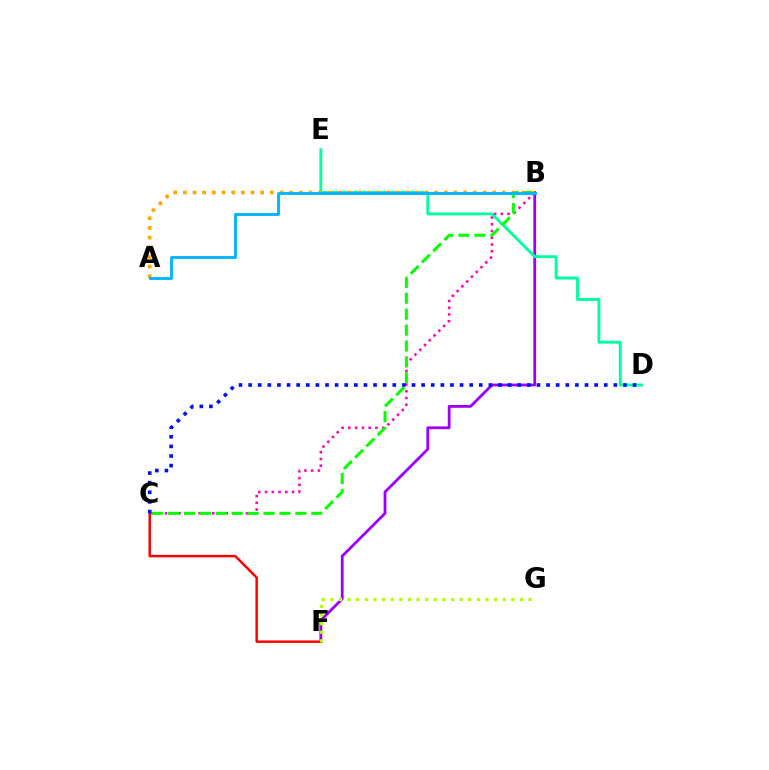{('B', 'F'): [{'color': '#9b00ff', 'line_style': 'solid', 'thickness': 2.01}], ('B', 'C'): [{'color': '#ff00bd', 'line_style': 'dotted', 'thickness': 1.83}, {'color': '#08ff00', 'line_style': 'dashed', 'thickness': 2.16}], ('D', 'E'): [{'color': '#00ff9d', 'line_style': 'solid', 'thickness': 2.08}], ('A', 'B'): [{'color': '#ffa500', 'line_style': 'dotted', 'thickness': 2.63}, {'color': '#00b5ff', 'line_style': 'solid', 'thickness': 2.07}], ('C', 'F'): [{'color': '#ff0000', 'line_style': 'solid', 'thickness': 1.8}], ('C', 'D'): [{'color': '#0010ff', 'line_style': 'dotted', 'thickness': 2.61}], ('F', 'G'): [{'color': '#b3ff00', 'line_style': 'dotted', 'thickness': 2.34}]}